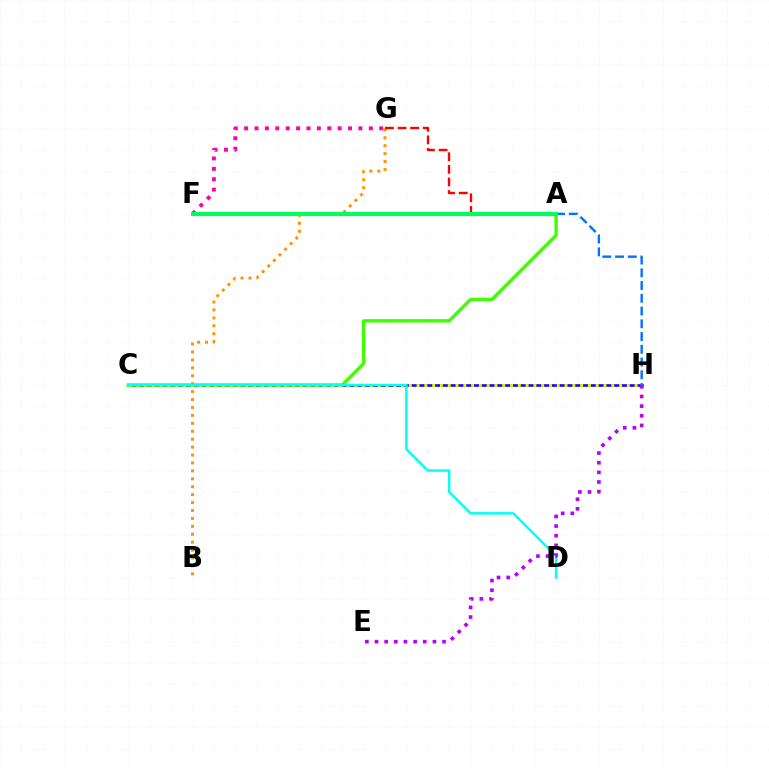{('C', 'H'): [{'color': '#2500ff', 'line_style': 'solid', 'thickness': 1.9}, {'color': '#d1ff00', 'line_style': 'dotted', 'thickness': 2.12}], ('A', 'C'): [{'color': '#3dff00', 'line_style': 'solid', 'thickness': 2.4}], ('A', 'H'): [{'color': '#0074ff', 'line_style': 'dashed', 'thickness': 1.73}], ('B', 'G'): [{'color': '#ff9400', 'line_style': 'dotted', 'thickness': 2.15}], ('F', 'G'): [{'color': '#ff00ac', 'line_style': 'dotted', 'thickness': 2.82}], ('C', 'D'): [{'color': '#00fff6', 'line_style': 'solid', 'thickness': 1.77}], ('A', 'G'): [{'color': '#ff0000', 'line_style': 'dashed', 'thickness': 1.71}], ('A', 'F'): [{'color': '#00ff5c', 'line_style': 'solid', 'thickness': 2.95}], ('E', 'H'): [{'color': '#b900ff', 'line_style': 'dotted', 'thickness': 2.62}]}